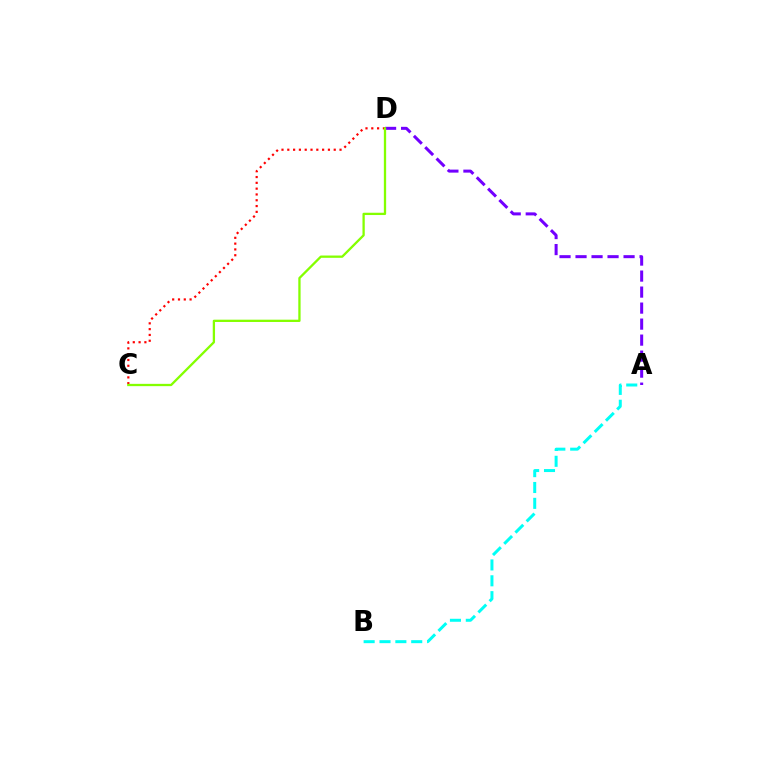{('A', 'D'): [{'color': '#7200ff', 'line_style': 'dashed', 'thickness': 2.17}], ('C', 'D'): [{'color': '#ff0000', 'line_style': 'dotted', 'thickness': 1.58}, {'color': '#84ff00', 'line_style': 'solid', 'thickness': 1.65}], ('A', 'B'): [{'color': '#00fff6', 'line_style': 'dashed', 'thickness': 2.15}]}